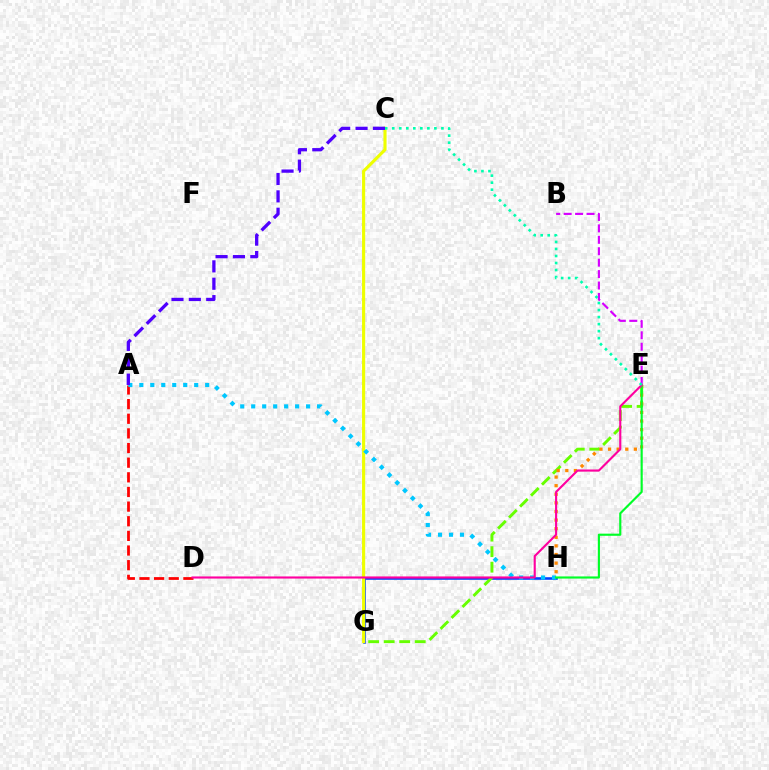{('A', 'D'): [{'color': '#ff0000', 'line_style': 'dashed', 'thickness': 1.99}], ('G', 'H'): [{'color': '#003fff', 'line_style': 'solid', 'thickness': 1.84}], ('C', 'G'): [{'color': '#eeff00', 'line_style': 'solid', 'thickness': 2.25}], ('E', 'G'): [{'color': '#66ff00', 'line_style': 'dashed', 'thickness': 2.11}], ('E', 'H'): [{'color': '#ff8800', 'line_style': 'dotted', 'thickness': 2.34}, {'color': '#00ff27', 'line_style': 'solid', 'thickness': 1.55}], ('A', 'H'): [{'color': '#00c7ff', 'line_style': 'dotted', 'thickness': 2.98}], ('B', 'E'): [{'color': '#d600ff', 'line_style': 'dashed', 'thickness': 1.55}], ('A', 'C'): [{'color': '#4f00ff', 'line_style': 'dashed', 'thickness': 2.36}], ('D', 'E'): [{'color': '#ff00a0', 'line_style': 'solid', 'thickness': 1.53}], ('C', 'E'): [{'color': '#00ffaf', 'line_style': 'dotted', 'thickness': 1.91}]}